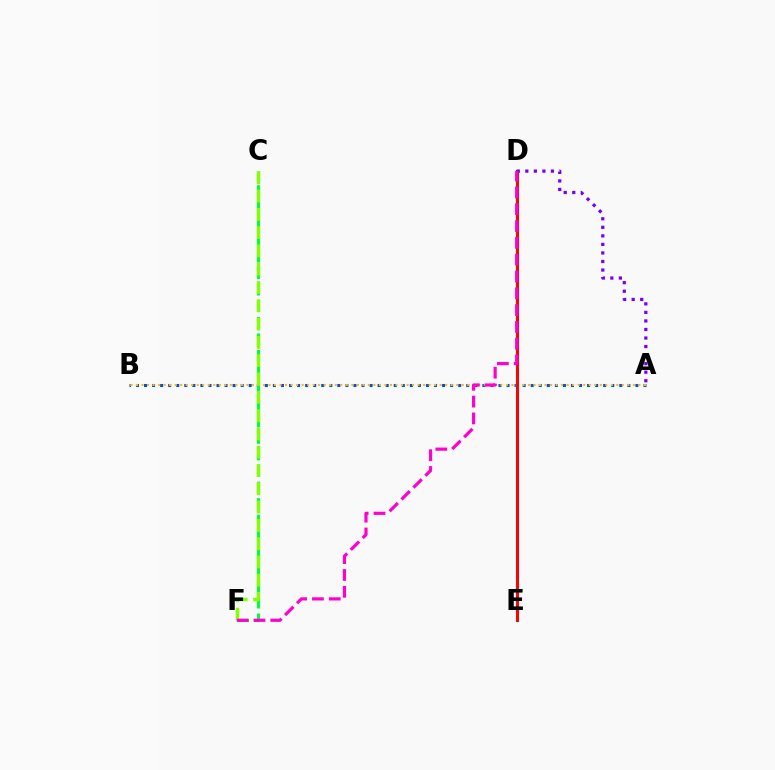{('A', 'B'): [{'color': '#004bff', 'line_style': 'dotted', 'thickness': 2.19}, {'color': '#ffbd00', 'line_style': 'dotted', 'thickness': 1.5}], ('D', 'E'): [{'color': '#00fff6', 'line_style': 'solid', 'thickness': 2.5}, {'color': '#ff0000', 'line_style': 'solid', 'thickness': 2.11}], ('C', 'F'): [{'color': '#00ff39', 'line_style': 'dashed', 'thickness': 2.24}, {'color': '#84ff00', 'line_style': 'dashed', 'thickness': 2.49}], ('A', 'D'): [{'color': '#7200ff', 'line_style': 'dotted', 'thickness': 2.32}], ('D', 'F'): [{'color': '#ff00cf', 'line_style': 'dashed', 'thickness': 2.28}]}